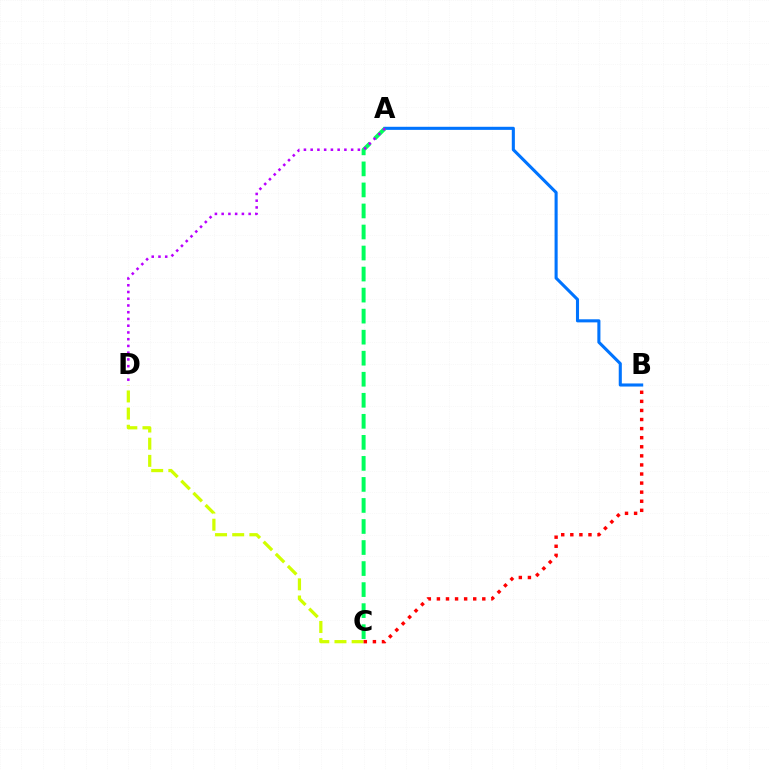{('A', 'B'): [{'color': '#0074ff', 'line_style': 'solid', 'thickness': 2.22}], ('A', 'C'): [{'color': '#00ff5c', 'line_style': 'dashed', 'thickness': 2.86}], ('C', 'D'): [{'color': '#d1ff00', 'line_style': 'dashed', 'thickness': 2.33}], ('B', 'C'): [{'color': '#ff0000', 'line_style': 'dotted', 'thickness': 2.47}], ('A', 'D'): [{'color': '#b900ff', 'line_style': 'dotted', 'thickness': 1.83}]}